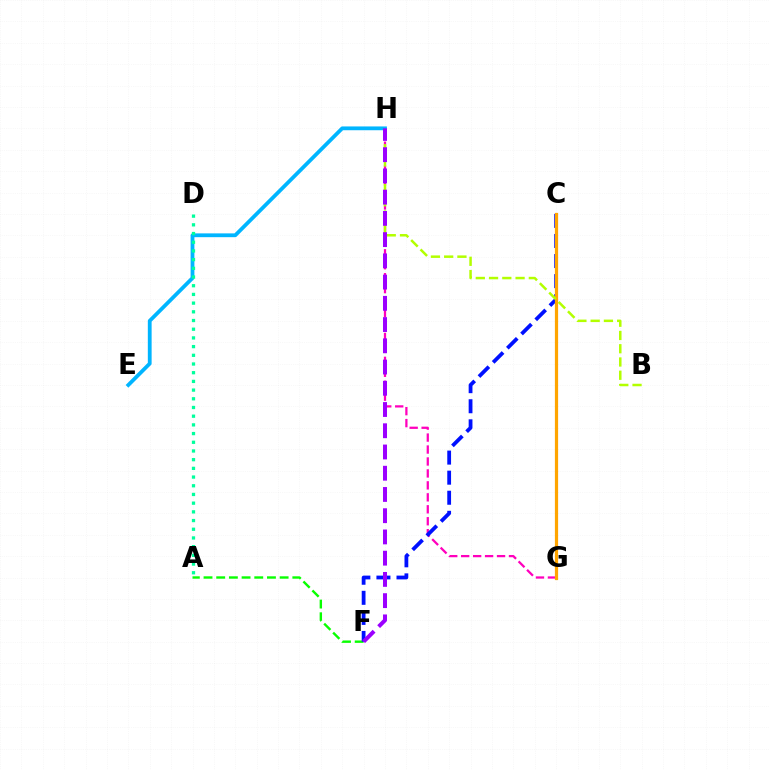{('G', 'H'): [{'color': '#ff00bd', 'line_style': 'dashed', 'thickness': 1.62}], ('E', 'H'): [{'color': '#00b5ff', 'line_style': 'solid', 'thickness': 2.73}], ('A', 'F'): [{'color': '#08ff00', 'line_style': 'dashed', 'thickness': 1.72}], ('C', 'F'): [{'color': '#0010ff', 'line_style': 'dashed', 'thickness': 2.73}], ('C', 'G'): [{'color': '#ff0000', 'line_style': 'dotted', 'thickness': 1.94}, {'color': '#ffa500', 'line_style': 'solid', 'thickness': 2.31}], ('A', 'D'): [{'color': '#00ff9d', 'line_style': 'dotted', 'thickness': 2.36}], ('B', 'H'): [{'color': '#b3ff00', 'line_style': 'dashed', 'thickness': 1.8}], ('F', 'H'): [{'color': '#9b00ff', 'line_style': 'dashed', 'thickness': 2.88}]}